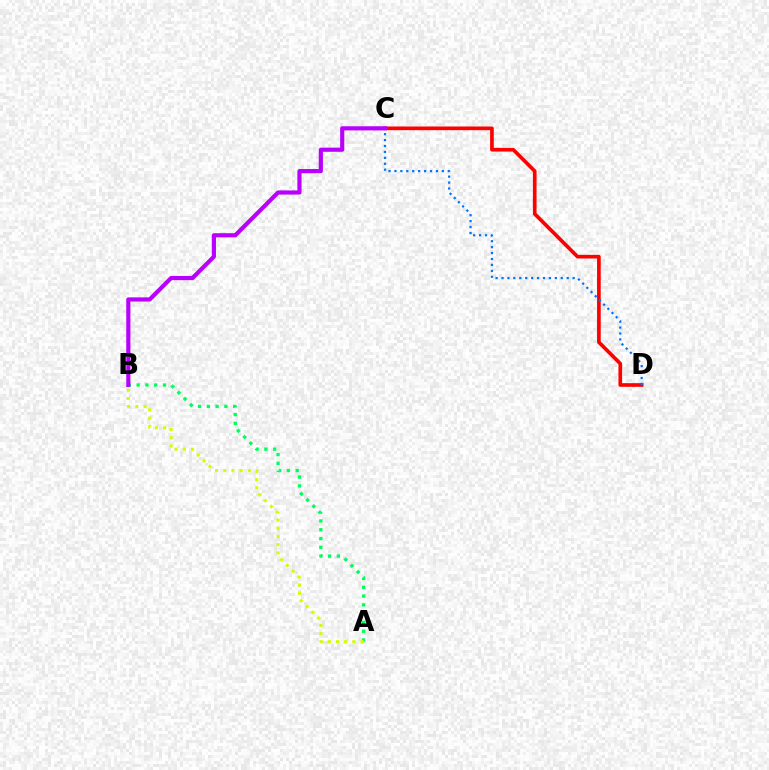{('A', 'B'): [{'color': '#00ff5c', 'line_style': 'dotted', 'thickness': 2.39}, {'color': '#d1ff00', 'line_style': 'dotted', 'thickness': 2.23}], ('C', 'D'): [{'color': '#ff0000', 'line_style': 'solid', 'thickness': 2.64}, {'color': '#0074ff', 'line_style': 'dotted', 'thickness': 1.61}], ('B', 'C'): [{'color': '#b900ff', 'line_style': 'solid', 'thickness': 2.99}]}